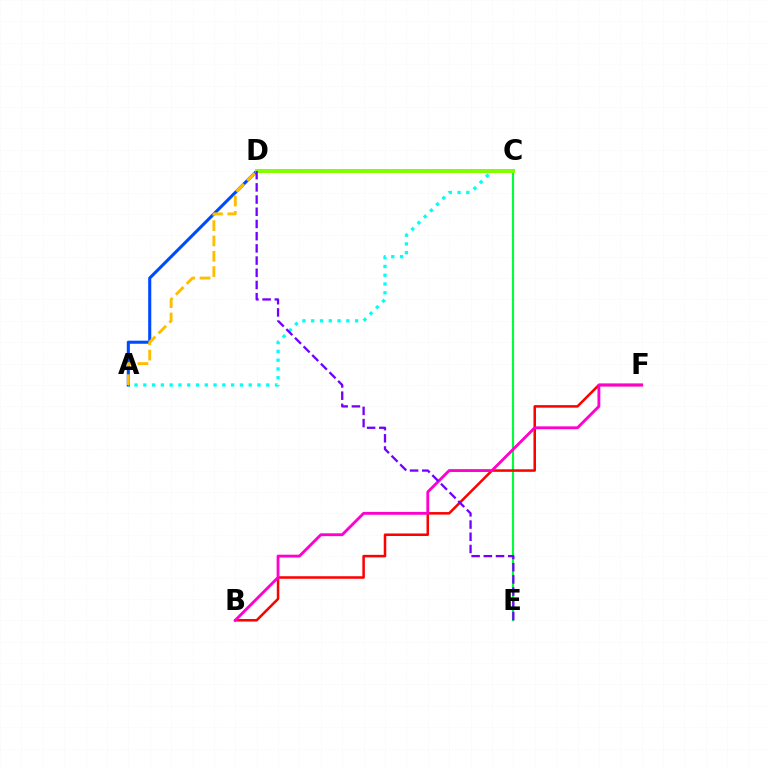{('C', 'E'): [{'color': '#00ff39', 'line_style': 'solid', 'thickness': 1.54}], ('A', 'C'): [{'color': '#004bff', 'line_style': 'solid', 'thickness': 2.22}, {'color': '#00fff6', 'line_style': 'dotted', 'thickness': 2.39}], ('B', 'F'): [{'color': '#ff0000', 'line_style': 'solid', 'thickness': 1.82}, {'color': '#ff00cf', 'line_style': 'solid', 'thickness': 2.05}], ('A', 'D'): [{'color': '#ffbd00', 'line_style': 'dashed', 'thickness': 2.08}], ('C', 'D'): [{'color': '#84ff00', 'line_style': 'solid', 'thickness': 2.87}], ('D', 'E'): [{'color': '#7200ff', 'line_style': 'dashed', 'thickness': 1.66}]}